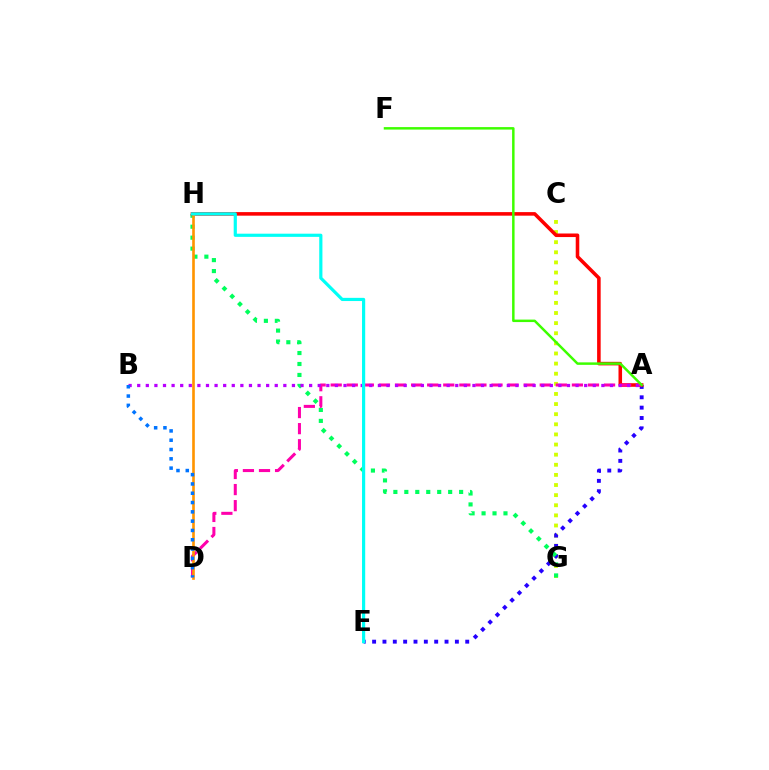{('C', 'G'): [{'color': '#d1ff00', 'line_style': 'dotted', 'thickness': 2.75}], ('A', 'E'): [{'color': '#2500ff', 'line_style': 'dotted', 'thickness': 2.81}], ('G', 'H'): [{'color': '#00ff5c', 'line_style': 'dotted', 'thickness': 2.98}], ('A', 'H'): [{'color': '#ff0000', 'line_style': 'solid', 'thickness': 2.56}], ('A', 'D'): [{'color': '#ff00ac', 'line_style': 'dashed', 'thickness': 2.18}], ('D', 'H'): [{'color': '#ff9400', 'line_style': 'solid', 'thickness': 1.9}], ('A', 'B'): [{'color': '#b900ff', 'line_style': 'dotted', 'thickness': 2.34}], ('A', 'F'): [{'color': '#3dff00', 'line_style': 'solid', 'thickness': 1.79}], ('B', 'D'): [{'color': '#0074ff', 'line_style': 'dotted', 'thickness': 2.53}], ('E', 'H'): [{'color': '#00fff6', 'line_style': 'solid', 'thickness': 2.29}]}